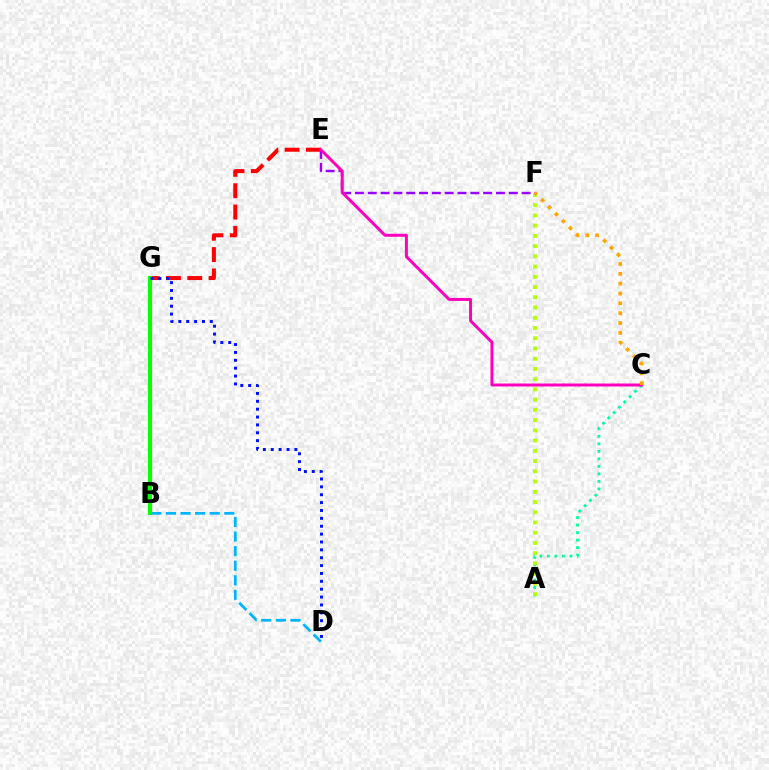{('A', 'C'): [{'color': '#00ff9d', 'line_style': 'dotted', 'thickness': 2.04}], ('E', 'G'): [{'color': '#ff0000', 'line_style': 'dashed', 'thickness': 2.9}], ('E', 'F'): [{'color': '#9b00ff', 'line_style': 'dashed', 'thickness': 1.74}], ('B', 'D'): [{'color': '#00b5ff', 'line_style': 'dashed', 'thickness': 1.98}], ('C', 'E'): [{'color': '#ff00bd', 'line_style': 'solid', 'thickness': 2.14}], ('B', 'G'): [{'color': '#08ff00', 'line_style': 'solid', 'thickness': 2.96}], ('A', 'F'): [{'color': '#b3ff00', 'line_style': 'dotted', 'thickness': 2.78}], ('D', 'G'): [{'color': '#0010ff', 'line_style': 'dotted', 'thickness': 2.14}], ('C', 'F'): [{'color': '#ffa500', 'line_style': 'dotted', 'thickness': 2.68}]}